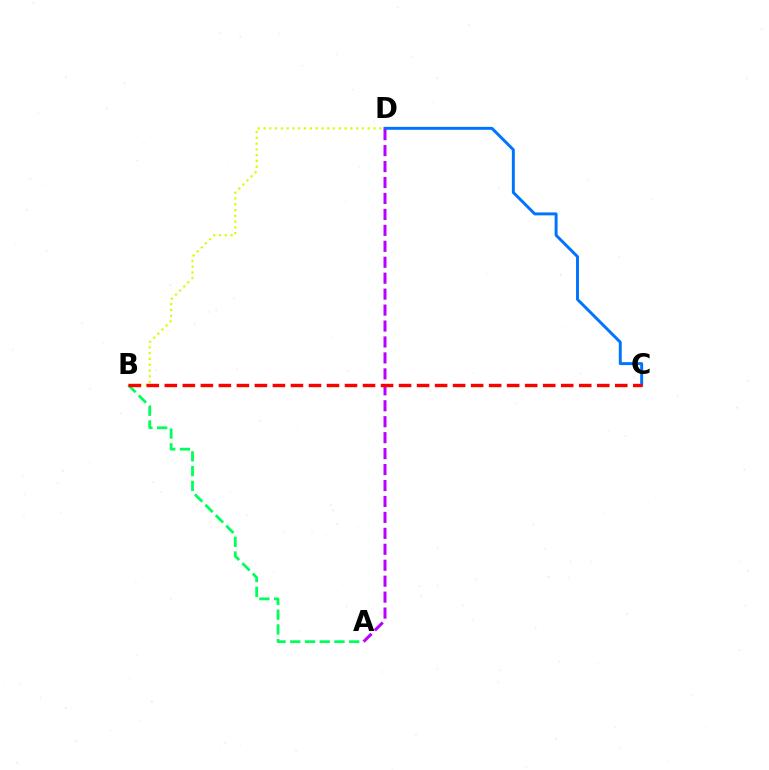{('B', 'D'): [{'color': '#d1ff00', 'line_style': 'dotted', 'thickness': 1.57}], ('C', 'D'): [{'color': '#0074ff', 'line_style': 'solid', 'thickness': 2.12}], ('A', 'B'): [{'color': '#00ff5c', 'line_style': 'dashed', 'thickness': 2.0}], ('A', 'D'): [{'color': '#b900ff', 'line_style': 'dashed', 'thickness': 2.17}], ('B', 'C'): [{'color': '#ff0000', 'line_style': 'dashed', 'thickness': 2.45}]}